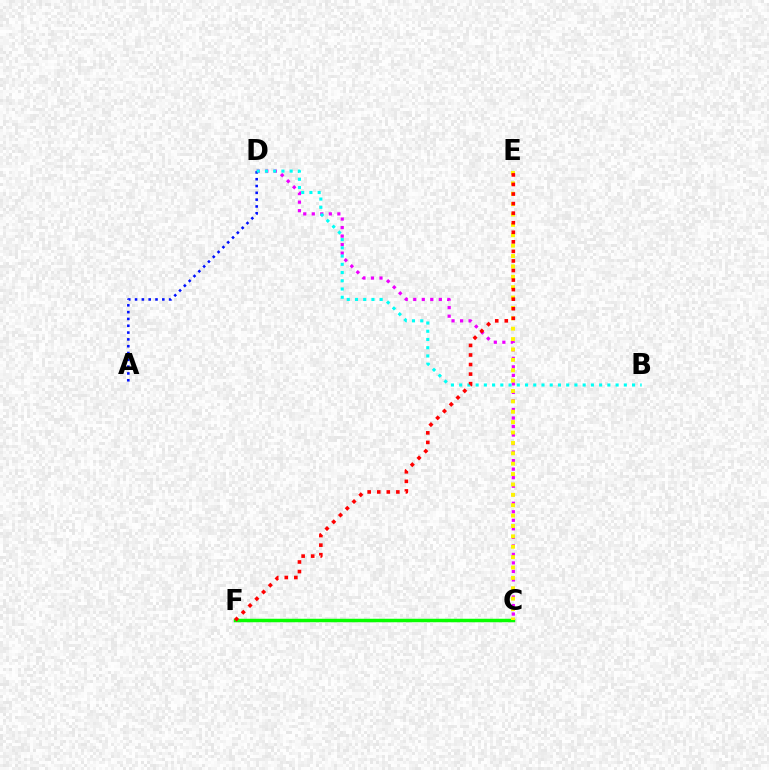{('C', 'D'): [{'color': '#ee00ff', 'line_style': 'dotted', 'thickness': 2.32}], ('C', 'F'): [{'color': '#08ff00', 'line_style': 'solid', 'thickness': 2.5}], ('A', 'D'): [{'color': '#0010ff', 'line_style': 'dotted', 'thickness': 1.85}], ('C', 'E'): [{'color': '#fcf500', 'line_style': 'dotted', 'thickness': 2.82}], ('B', 'D'): [{'color': '#00fff6', 'line_style': 'dotted', 'thickness': 2.24}], ('E', 'F'): [{'color': '#ff0000', 'line_style': 'dotted', 'thickness': 2.6}]}